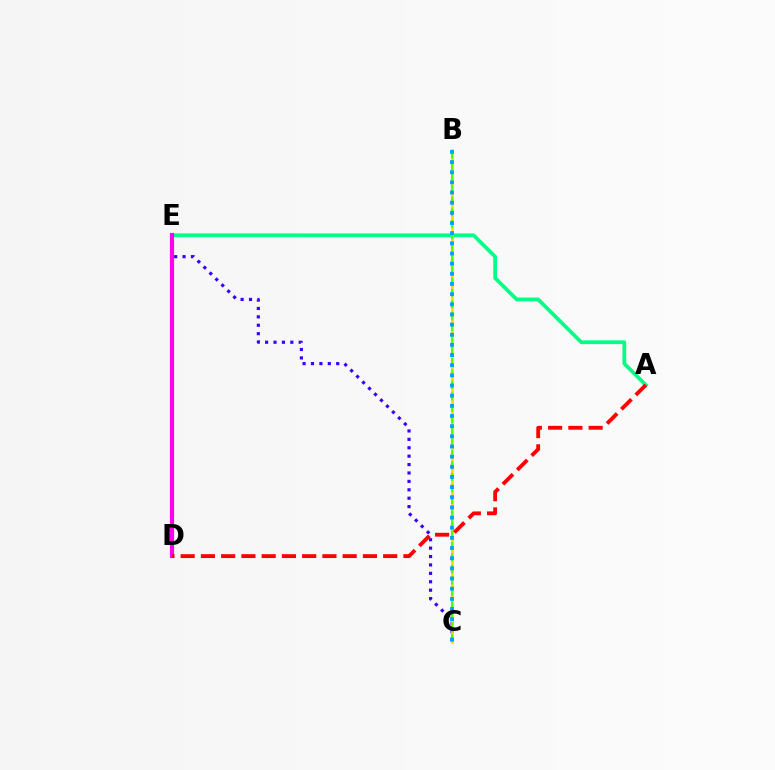{('A', 'E'): [{'color': '#00ff86', 'line_style': 'solid', 'thickness': 2.7}], ('C', 'E'): [{'color': '#3700ff', 'line_style': 'dotted', 'thickness': 2.28}], ('B', 'C'): [{'color': '#ffd500', 'line_style': 'solid', 'thickness': 1.89}, {'color': '#4fff00', 'line_style': 'dashed', 'thickness': 1.56}, {'color': '#009eff', 'line_style': 'dotted', 'thickness': 2.76}], ('D', 'E'): [{'color': '#ff00ed', 'line_style': 'solid', 'thickness': 3.0}], ('A', 'D'): [{'color': '#ff0000', 'line_style': 'dashed', 'thickness': 2.75}]}